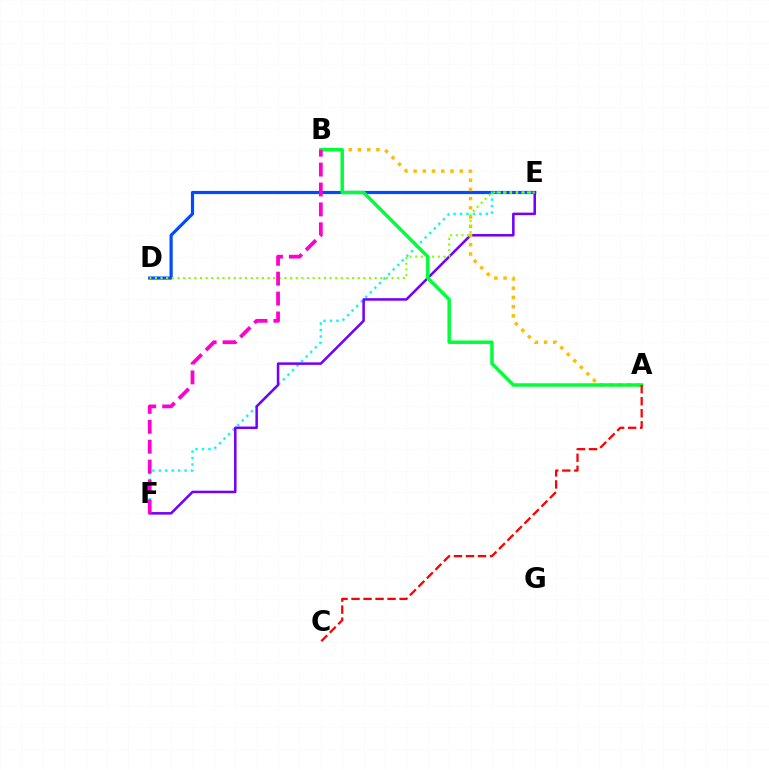{('D', 'E'): [{'color': '#004bff', 'line_style': 'solid', 'thickness': 2.29}, {'color': '#84ff00', 'line_style': 'dotted', 'thickness': 1.53}], ('E', 'F'): [{'color': '#00fff6', 'line_style': 'dotted', 'thickness': 1.75}, {'color': '#7200ff', 'line_style': 'solid', 'thickness': 1.82}], ('A', 'B'): [{'color': '#ffbd00', 'line_style': 'dotted', 'thickness': 2.5}, {'color': '#00ff39', 'line_style': 'solid', 'thickness': 2.5}], ('B', 'F'): [{'color': '#ff00cf', 'line_style': 'dashed', 'thickness': 2.7}], ('A', 'C'): [{'color': '#ff0000', 'line_style': 'dashed', 'thickness': 1.63}]}